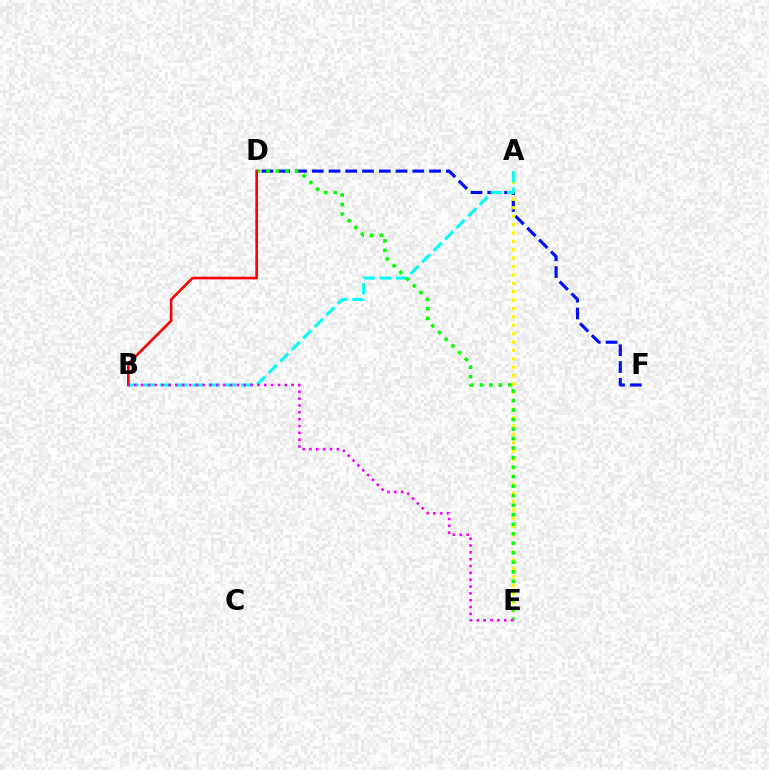{('D', 'F'): [{'color': '#0010ff', 'line_style': 'dashed', 'thickness': 2.28}], ('A', 'E'): [{'color': '#fcf500', 'line_style': 'dotted', 'thickness': 2.28}], ('A', 'B'): [{'color': '#00fff6', 'line_style': 'dashed', 'thickness': 2.21}], ('D', 'E'): [{'color': '#08ff00', 'line_style': 'dotted', 'thickness': 2.59}], ('B', 'D'): [{'color': '#ff0000', 'line_style': 'solid', 'thickness': 1.9}], ('B', 'E'): [{'color': '#ee00ff', 'line_style': 'dotted', 'thickness': 1.86}]}